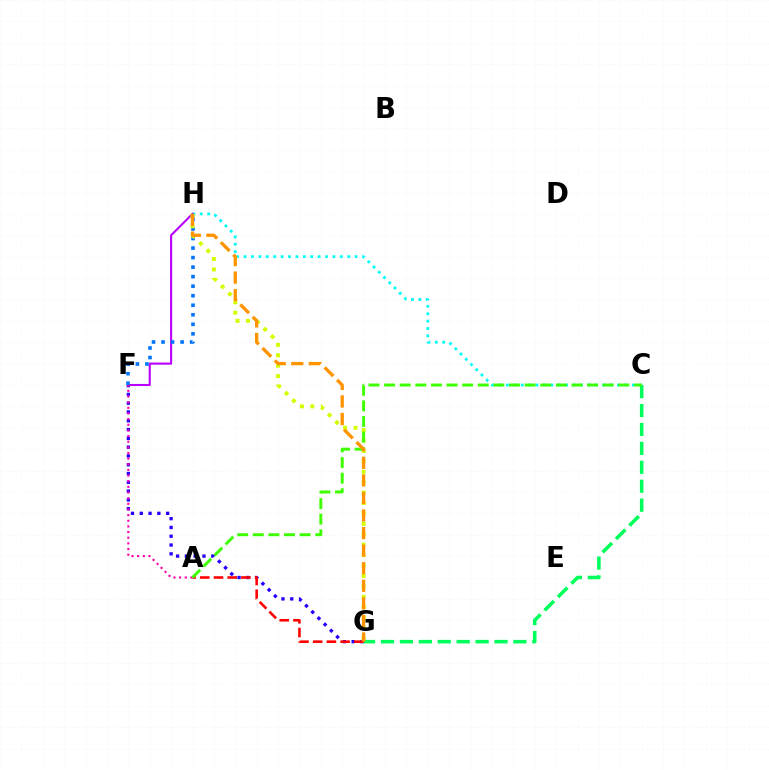{('F', 'G'): [{'color': '#2500ff', 'line_style': 'dotted', 'thickness': 2.39}], ('C', 'H'): [{'color': '#00fff6', 'line_style': 'dotted', 'thickness': 2.01}], ('C', 'G'): [{'color': '#00ff5c', 'line_style': 'dashed', 'thickness': 2.57}], ('A', 'G'): [{'color': '#ff0000', 'line_style': 'dashed', 'thickness': 1.86}], ('F', 'H'): [{'color': '#b900ff', 'line_style': 'solid', 'thickness': 1.51}, {'color': '#0074ff', 'line_style': 'dotted', 'thickness': 2.59}], ('A', 'F'): [{'color': '#ff00ac', 'line_style': 'dotted', 'thickness': 1.53}], ('G', 'H'): [{'color': '#d1ff00', 'line_style': 'dotted', 'thickness': 2.83}, {'color': '#ff9400', 'line_style': 'dashed', 'thickness': 2.39}], ('A', 'C'): [{'color': '#3dff00', 'line_style': 'dashed', 'thickness': 2.12}]}